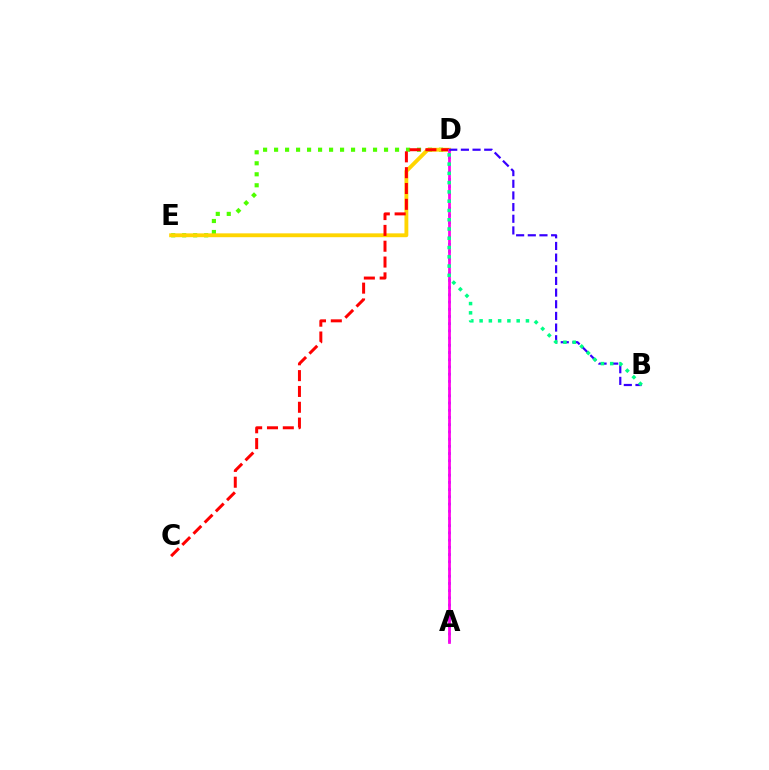{('D', 'E'): [{'color': '#4fff00', 'line_style': 'dotted', 'thickness': 2.99}, {'color': '#ffd500', 'line_style': 'solid', 'thickness': 2.77}], ('A', 'D'): [{'color': '#009eff', 'line_style': 'dotted', 'thickness': 1.96}, {'color': '#ff00ed', 'line_style': 'solid', 'thickness': 1.97}], ('C', 'D'): [{'color': '#ff0000', 'line_style': 'dashed', 'thickness': 2.15}], ('B', 'D'): [{'color': '#3700ff', 'line_style': 'dashed', 'thickness': 1.58}, {'color': '#00ff86', 'line_style': 'dotted', 'thickness': 2.52}]}